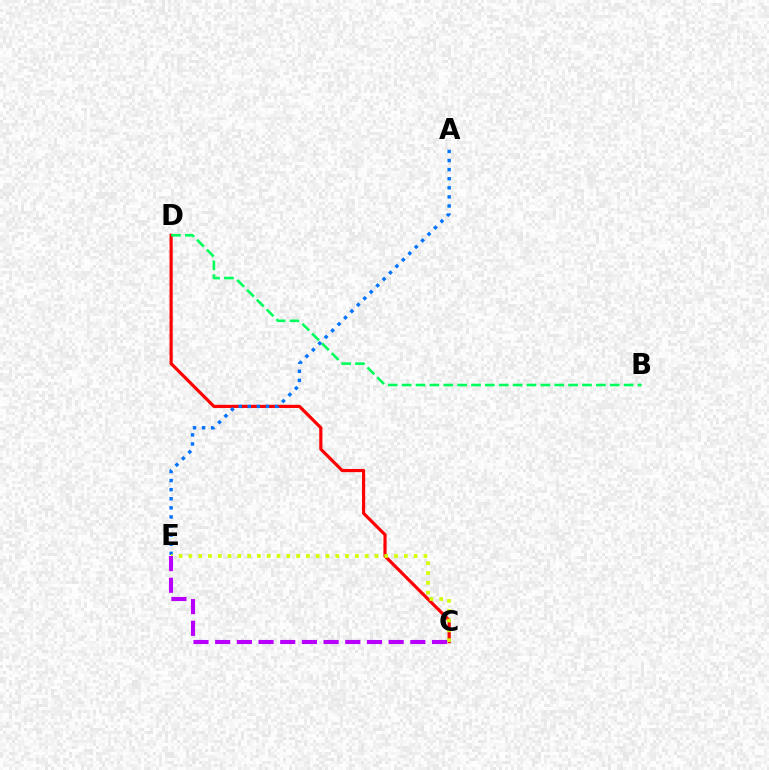{('C', 'D'): [{'color': '#ff0000', 'line_style': 'solid', 'thickness': 2.28}], ('B', 'D'): [{'color': '#00ff5c', 'line_style': 'dashed', 'thickness': 1.88}], ('A', 'E'): [{'color': '#0074ff', 'line_style': 'dotted', 'thickness': 2.47}], ('C', 'E'): [{'color': '#d1ff00', 'line_style': 'dotted', 'thickness': 2.66}, {'color': '#b900ff', 'line_style': 'dashed', 'thickness': 2.95}]}